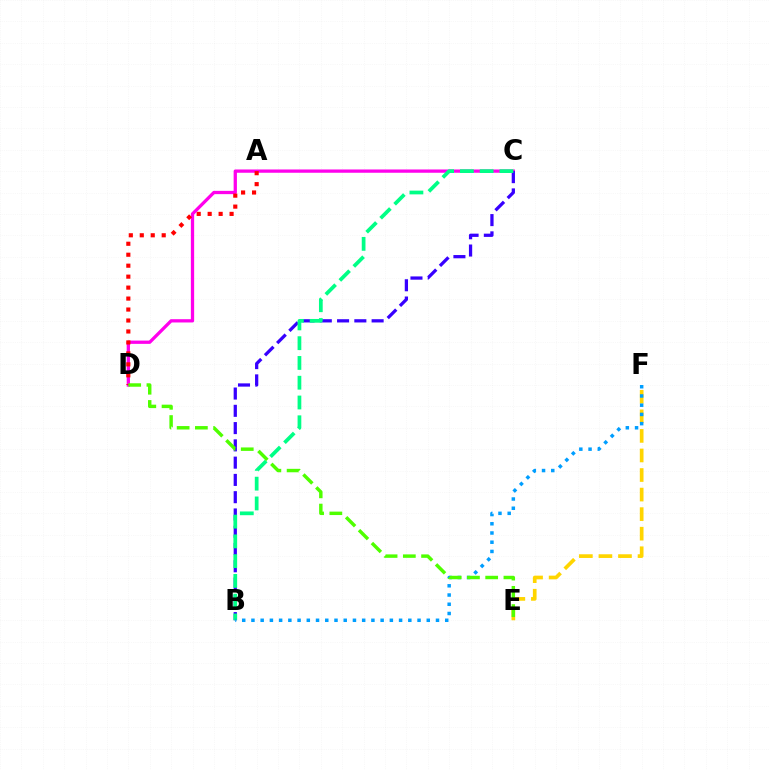{('E', 'F'): [{'color': '#ffd500', 'line_style': 'dashed', 'thickness': 2.66}], ('C', 'D'): [{'color': '#ff00ed', 'line_style': 'solid', 'thickness': 2.36}], ('B', 'C'): [{'color': '#3700ff', 'line_style': 'dashed', 'thickness': 2.35}, {'color': '#00ff86', 'line_style': 'dashed', 'thickness': 2.69}], ('B', 'F'): [{'color': '#009eff', 'line_style': 'dotted', 'thickness': 2.51}], ('A', 'D'): [{'color': '#ff0000', 'line_style': 'dotted', 'thickness': 2.98}], ('D', 'E'): [{'color': '#4fff00', 'line_style': 'dashed', 'thickness': 2.48}]}